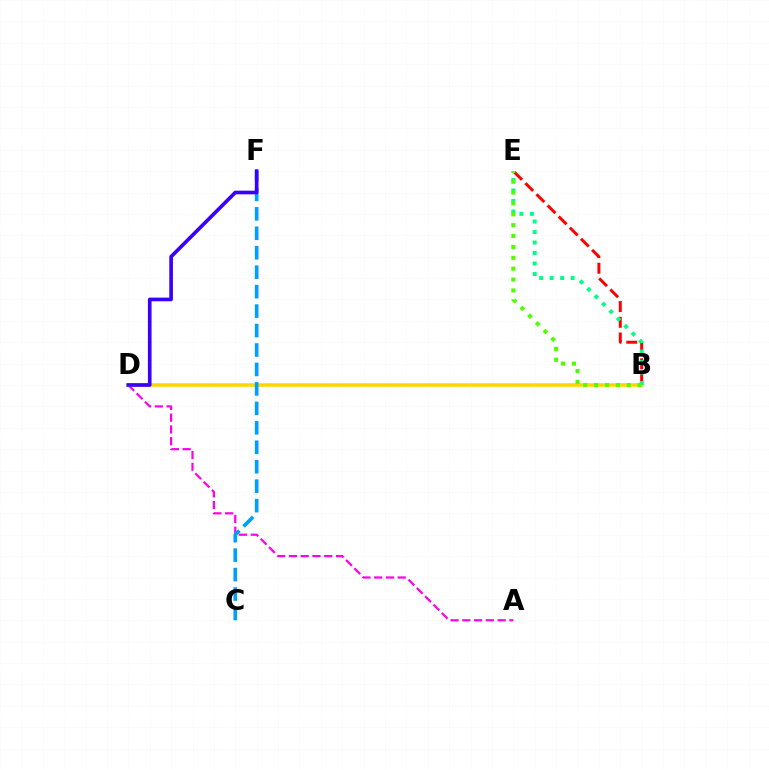{('A', 'D'): [{'color': '#ff00ed', 'line_style': 'dashed', 'thickness': 1.6}], ('B', 'E'): [{'color': '#ff0000', 'line_style': 'dashed', 'thickness': 2.14}, {'color': '#00ff86', 'line_style': 'dotted', 'thickness': 2.85}, {'color': '#4fff00', 'line_style': 'dotted', 'thickness': 2.96}], ('B', 'D'): [{'color': '#ffd500', 'line_style': 'solid', 'thickness': 2.53}], ('C', 'F'): [{'color': '#009eff', 'line_style': 'dashed', 'thickness': 2.64}], ('D', 'F'): [{'color': '#3700ff', 'line_style': 'solid', 'thickness': 2.63}]}